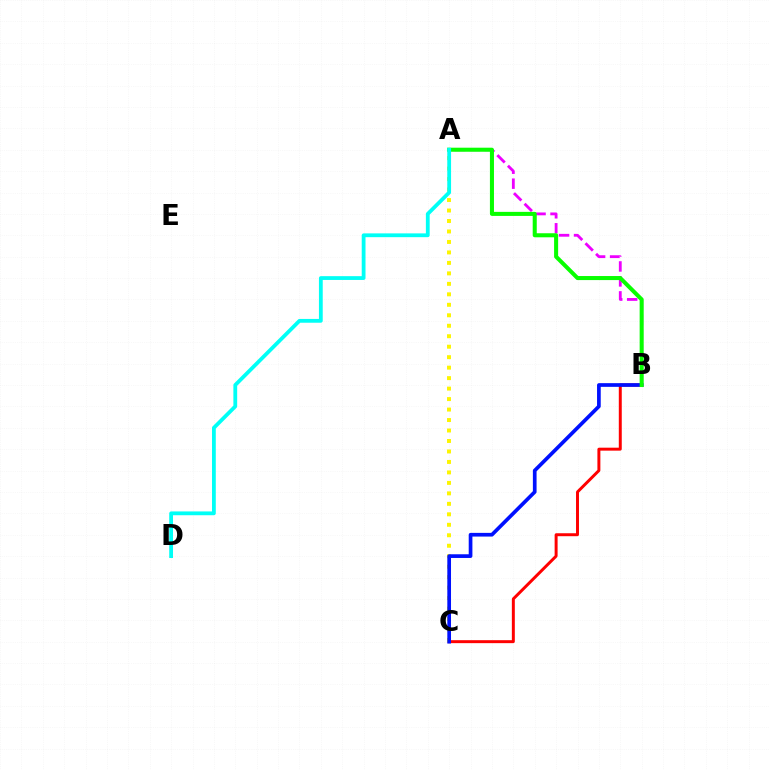{('A', 'B'): [{'color': '#ee00ff', 'line_style': 'dashed', 'thickness': 2.03}, {'color': '#08ff00', 'line_style': 'solid', 'thickness': 2.91}], ('B', 'C'): [{'color': '#ff0000', 'line_style': 'solid', 'thickness': 2.13}, {'color': '#0010ff', 'line_style': 'solid', 'thickness': 2.66}], ('A', 'C'): [{'color': '#fcf500', 'line_style': 'dotted', 'thickness': 2.85}], ('A', 'D'): [{'color': '#00fff6', 'line_style': 'solid', 'thickness': 2.73}]}